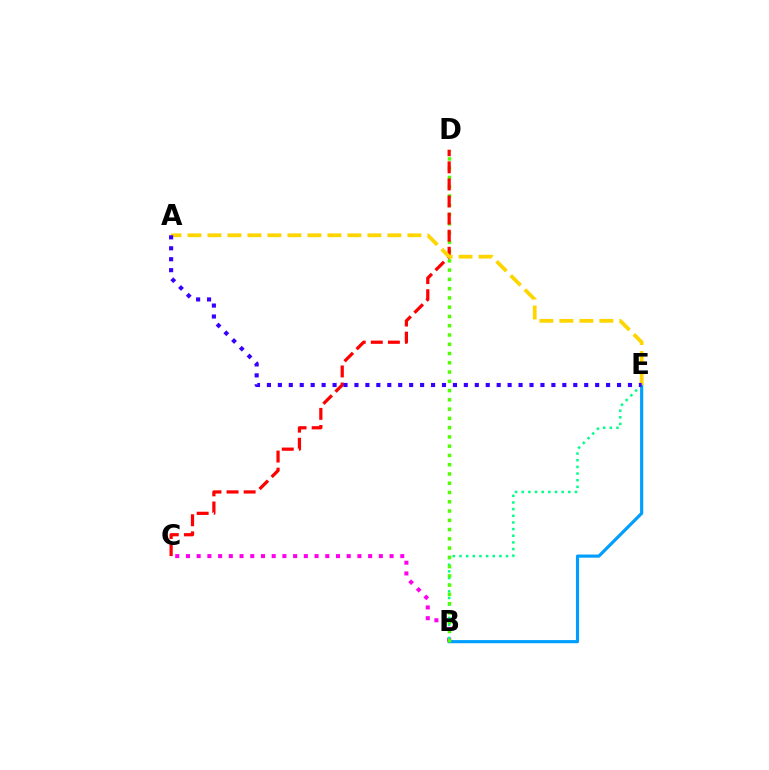{('B', 'E'): [{'color': '#009eff', 'line_style': 'solid', 'thickness': 2.27}, {'color': '#00ff86', 'line_style': 'dotted', 'thickness': 1.81}], ('B', 'C'): [{'color': '#ff00ed', 'line_style': 'dotted', 'thickness': 2.91}], ('B', 'D'): [{'color': '#4fff00', 'line_style': 'dotted', 'thickness': 2.52}], ('C', 'D'): [{'color': '#ff0000', 'line_style': 'dashed', 'thickness': 2.32}], ('A', 'E'): [{'color': '#ffd500', 'line_style': 'dashed', 'thickness': 2.72}, {'color': '#3700ff', 'line_style': 'dotted', 'thickness': 2.97}]}